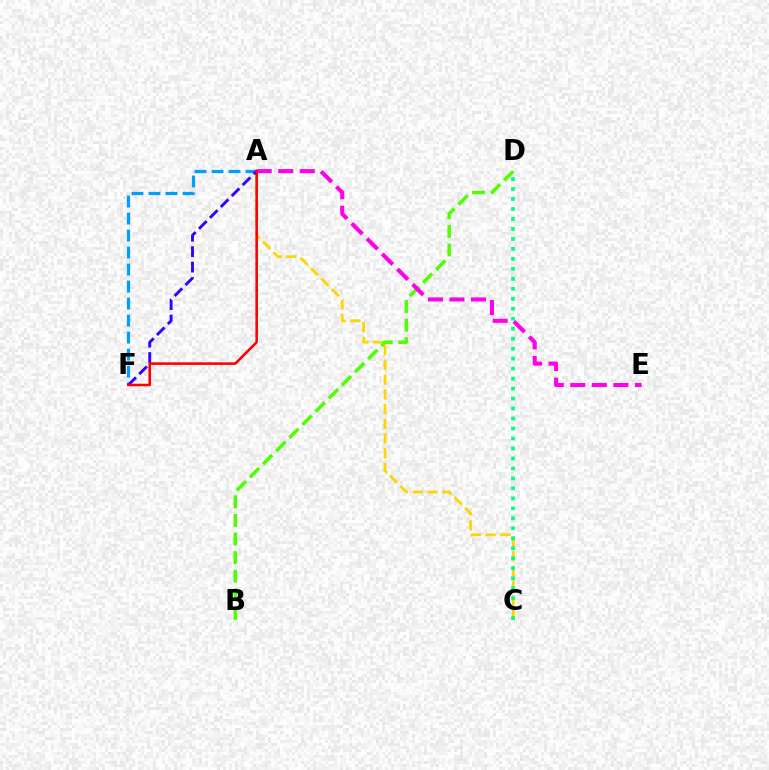{('A', 'F'): [{'color': '#009eff', 'line_style': 'dashed', 'thickness': 2.31}, {'color': '#3700ff', 'line_style': 'dashed', 'thickness': 2.1}, {'color': '#ff0000', 'line_style': 'solid', 'thickness': 1.85}], ('A', 'C'): [{'color': '#ffd500', 'line_style': 'dashed', 'thickness': 2.0}], ('C', 'D'): [{'color': '#00ff86', 'line_style': 'dotted', 'thickness': 2.71}], ('B', 'D'): [{'color': '#4fff00', 'line_style': 'dashed', 'thickness': 2.52}], ('A', 'E'): [{'color': '#ff00ed', 'line_style': 'dashed', 'thickness': 2.93}]}